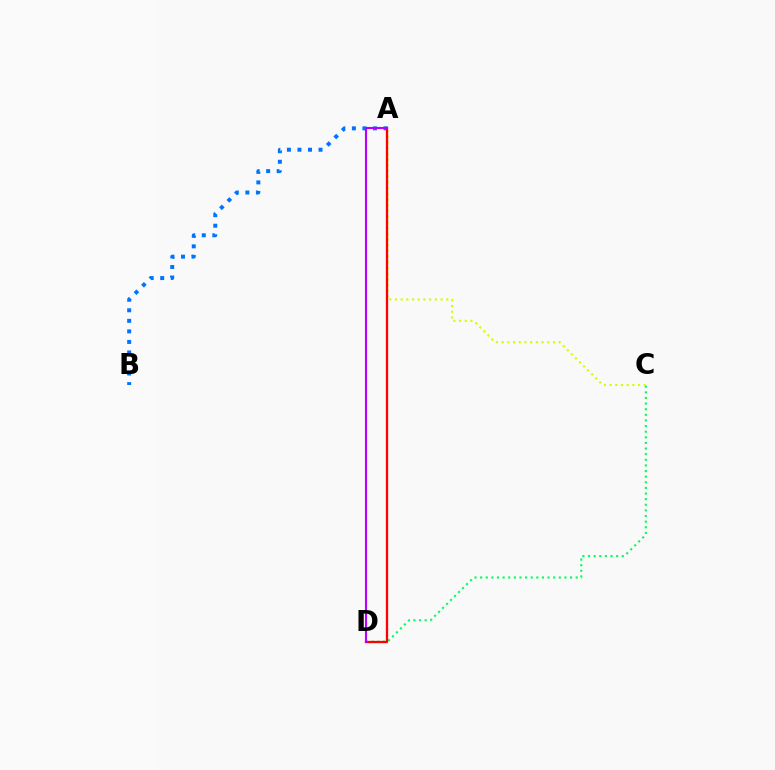{('C', 'D'): [{'color': '#00ff5c', 'line_style': 'dotted', 'thickness': 1.53}], ('A', 'C'): [{'color': '#d1ff00', 'line_style': 'dotted', 'thickness': 1.55}], ('A', 'B'): [{'color': '#0074ff', 'line_style': 'dotted', 'thickness': 2.86}], ('A', 'D'): [{'color': '#ff0000', 'line_style': 'solid', 'thickness': 1.65}, {'color': '#b900ff', 'line_style': 'solid', 'thickness': 1.51}]}